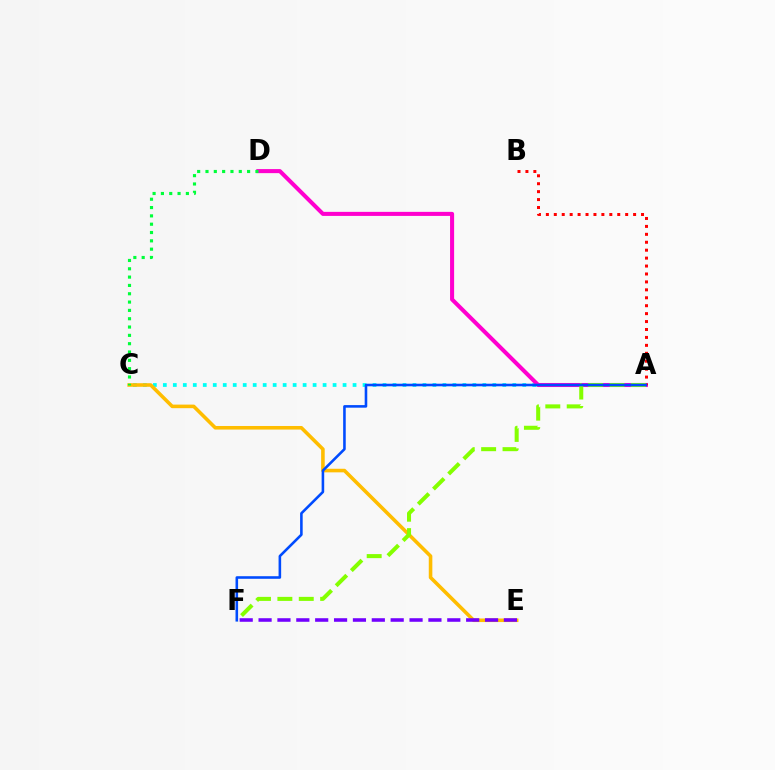{('A', 'C'): [{'color': '#00fff6', 'line_style': 'dotted', 'thickness': 2.71}], ('A', 'D'): [{'color': '#ff00cf', 'line_style': 'solid', 'thickness': 2.92}], ('C', 'E'): [{'color': '#ffbd00', 'line_style': 'solid', 'thickness': 2.58}], ('A', 'B'): [{'color': '#ff0000', 'line_style': 'dotted', 'thickness': 2.15}], ('A', 'F'): [{'color': '#84ff00', 'line_style': 'dashed', 'thickness': 2.91}, {'color': '#004bff', 'line_style': 'solid', 'thickness': 1.86}], ('C', 'D'): [{'color': '#00ff39', 'line_style': 'dotted', 'thickness': 2.26}], ('E', 'F'): [{'color': '#7200ff', 'line_style': 'dashed', 'thickness': 2.56}]}